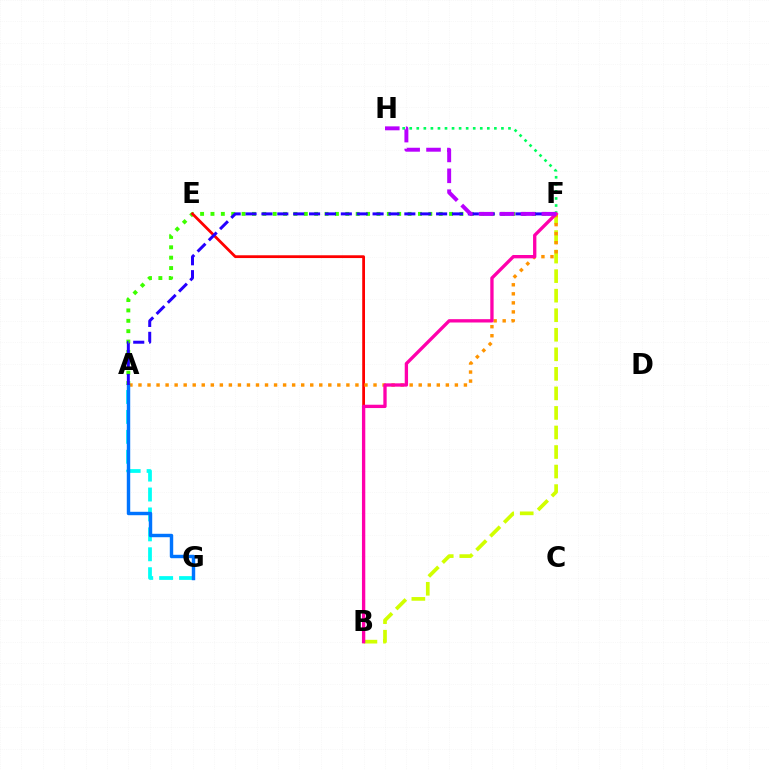{('A', 'F'): [{'color': '#3dff00', 'line_style': 'dotted', 'thickness': 2.82}, {'color': '#ff9400', 'line_style': 'dotted', 'thickness': 2.46}, {'color': '#2500ff', 'line_style': 'dashed', 'thickness': 2.16}], ('B', 'E'): [{'color': '#ff0000', 'line_style': 'solid', 'thickness': 2.0}], ('A', 'G'): [{'color': '#00fff6', 'line_style': 'dashed', 'thickness': 2.71}, {'color': '#0074ff', 'line_style': 'solid', 'thickness': 2.47}], ('F', 'H'): [{'color': '#00ff5c', 'line_style': 'dotted', 'thickness': 1.92}, {'color': '#b900ff', 'line_style': 'dashed', 'thickness': 2.84}], ('B', 'F'): [{'color': '#d1ff00', 'line_style': 'dashed', 'thickness': 2.65}, {'color': '#ff00ac', 'line_style': 'solid', 'thickness': 2.39}]}